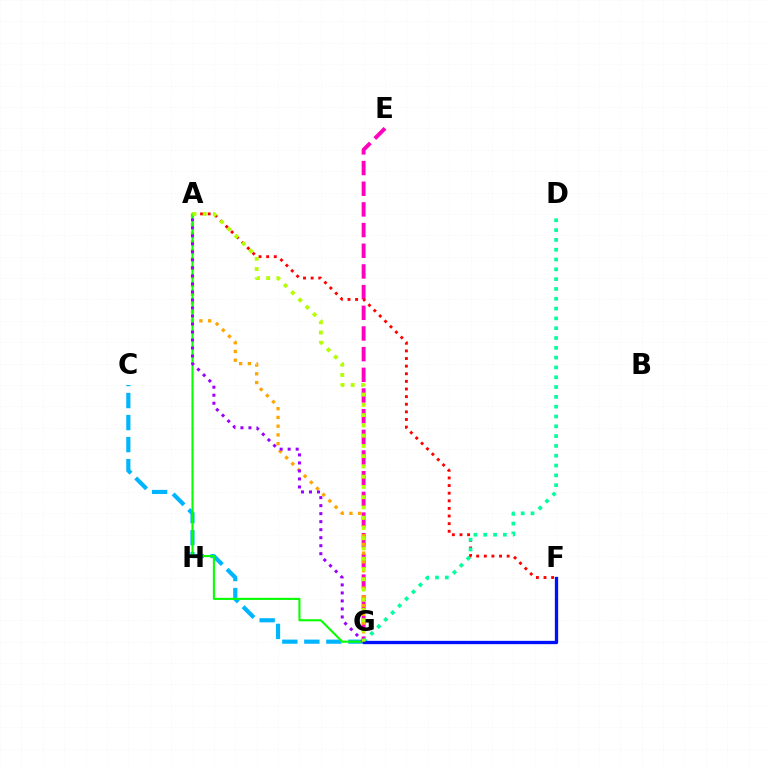{('C', 'G'): [{'color': '#00b5ff', 'line_style': 'dashed', 'thickness': 2.99}], ('E', 'G'): [{'color': '#ff00bd', 'line_style': 'dashed', 'thickness': 2.81}], ('A', 'G'): [{'color': '#ffa500', 'line_style': 'dotted', 'thickness': 2.38}, {'color': '#08ff00', 'line_style': 'solid', 'thickness': 1.51}, {'color': '#9b00ff', 'line_style': 'dotted', 'thickness': 2.18}, {'color': '#b3ff00', 'line_style': 'dotted', 'thickness': 2.79}], ('A', 'F'): [{'color': '#ff0000', 'line_style': 'dotted', 'thickness': 2.07}], ('D', 'G'): [{'color': '#00ff9d', 'line_style': 'dotted', 'thickness': 2.67}], ('F', 'G'): [{'color': '#0010ff', 'line_style': 'solid', 'thickness': 2.38}]}